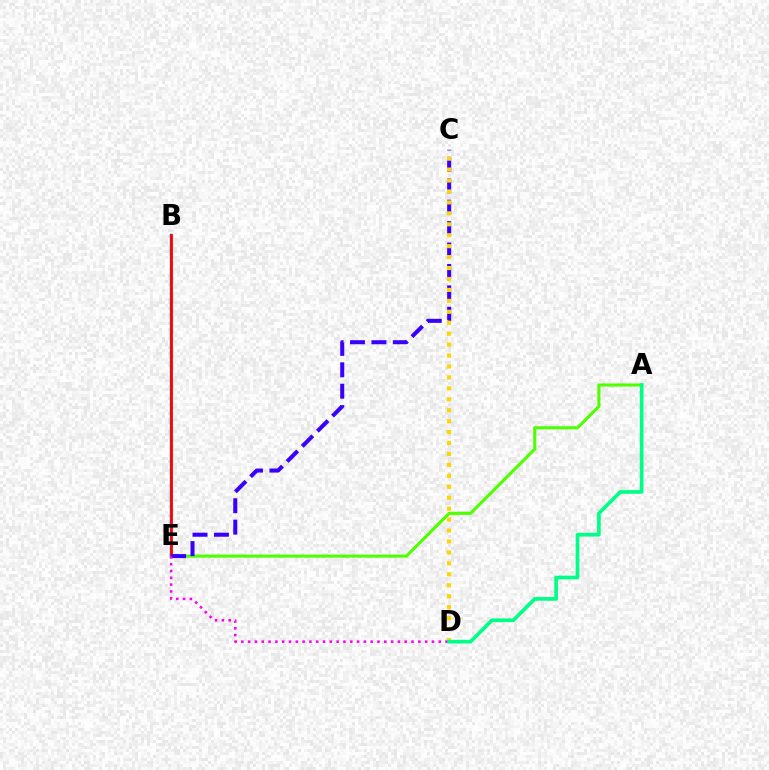{('B', 'E'): [{'color': '#009eff', 'line_style': 'solid', 'thickness': 1.8}, {'color': '#ff0000', 'line_style': 'solid', 'thickness': 1.98}], ('A', 'E'): [{'color': '#4fff00', 'line_style': 'solid', 'thickness': 2.23}], ('C', 'E'): [{'color': '#3700ff', 'line_style': 'dashed', 'thickness': 2.91}], ('C', 'D'): [{'color': '#ffd500', 'line_style': 'dotted', 'thickness': 2.97}], ('D', 'E'): [{'color': '#ff00ed', 'line_style': 'dotted', 'thickness': 1.85}], ('A', 'D'): [{'color': '#00ff86', 'line_style': 'solid', 'thickness': 2.66}]}